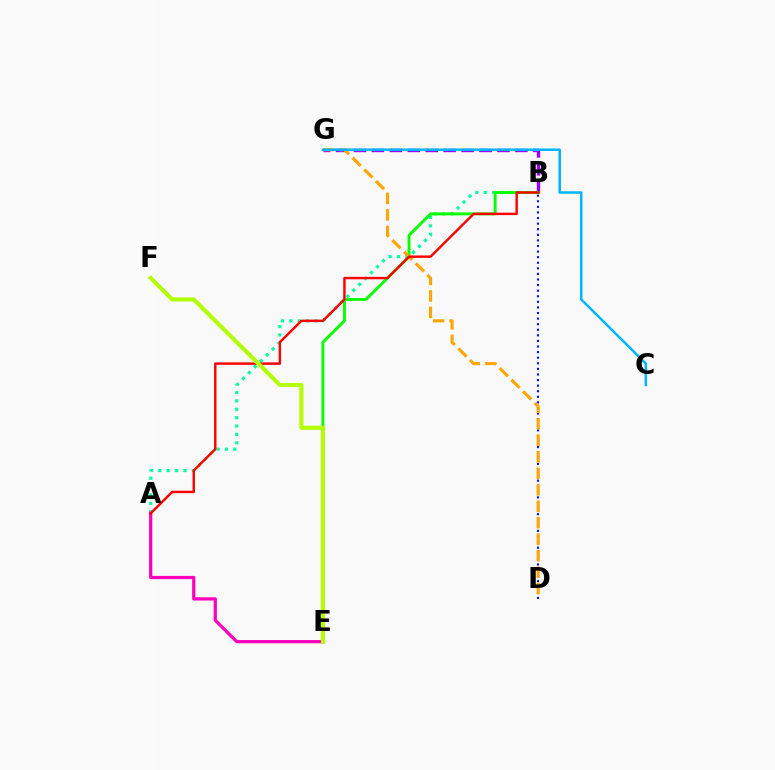{('A', 'B'): [{'color': '#00ff9d', 'line_style': 'dotted', 'thickness': 2.28}, {'color': '#ff0000', 'line_style': 'solid', 'thickness': 1.74}], ('B', 'G'): [{'color': '#9b00ff', 'line_style': 'dashed', 'thickness': 2.44}], ('B', 'E'): [{'color': '#08ff00', 'line_style': 'solid', 'thickness': 2.1}], ('B', 'D'): [{'color': '#0010ff', 'line_style': 'dotted', 'thickness': 1.52}], ('D', 'G'): [{'color': '#ffa500', 'line_style': 'dashed', 'thickness': 2.24}], ('A', 'E'): [{'color': '#ff00bd', 'line_style': 'solid', 'thickness': 2.33}], ('C', 'G'): [{'color': '#00b5ff', 'line_style': 'solid', 'thickness': 1.8}], ('E', 'F'): [{'color': '#b3ff00', 'line_style': 'solid', 'thickness': 2.94}]}